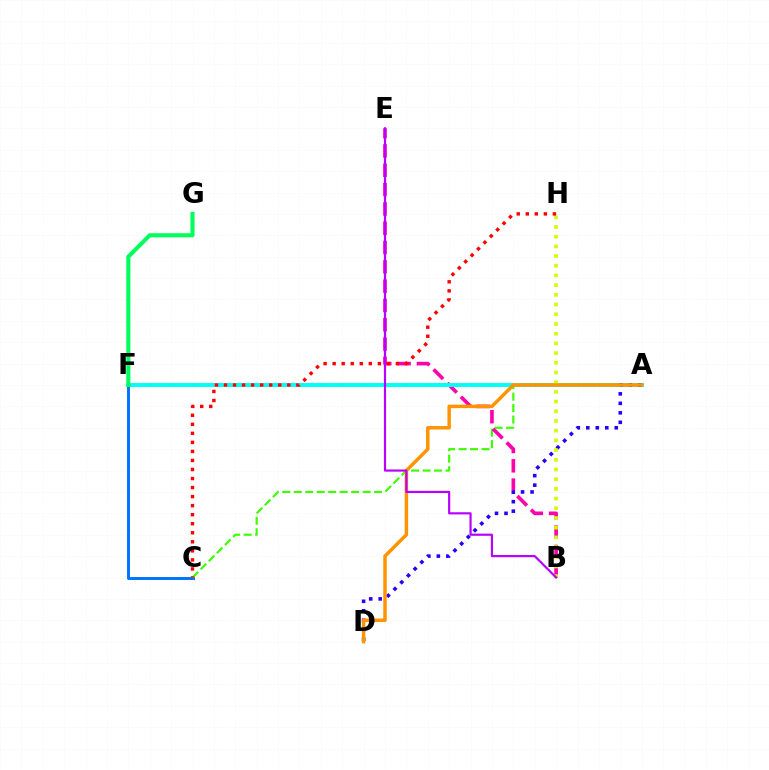{('C', 'F'): [{'color': '#0074ff', 'line_style': 'solid', 'thickness': 2.12}], ('A', 'C'): [{'color': '#3dff00', 'line_style': 'dashed', 'thickness': 1.56}], ('B', 'E'): [{'color': '#ff00ac', 'line_style': 'dashed', 'thickness': 2.62}, {'color': '#b900ff', 'line_style': 'solid', 'thickness': 1.57}], ('A', 'F'): [{'color': '#00fff6', 'line_style': 'solid', 'thickness': 2.82}], ('A', 'D'): [{'color': '#2500ff', 'line_style': 'dotted', 'thickness': 2.58}, {'color': '#ff9400', 'line_style': 'solid', 'thickness': 2.5}], ('B', 'H'): [{'color': '#d1ff00', 'line_style': 'dotted', 'thickness': 2.64}], ('F', 'G'): [{'color': '#00ff5c', 'line_style': 'solid', 'thickness': 2.95}], ('C', 'H'): [{'color': '#ff0000', 'line_style': 'dotted', 'thickness': 2.46}]}